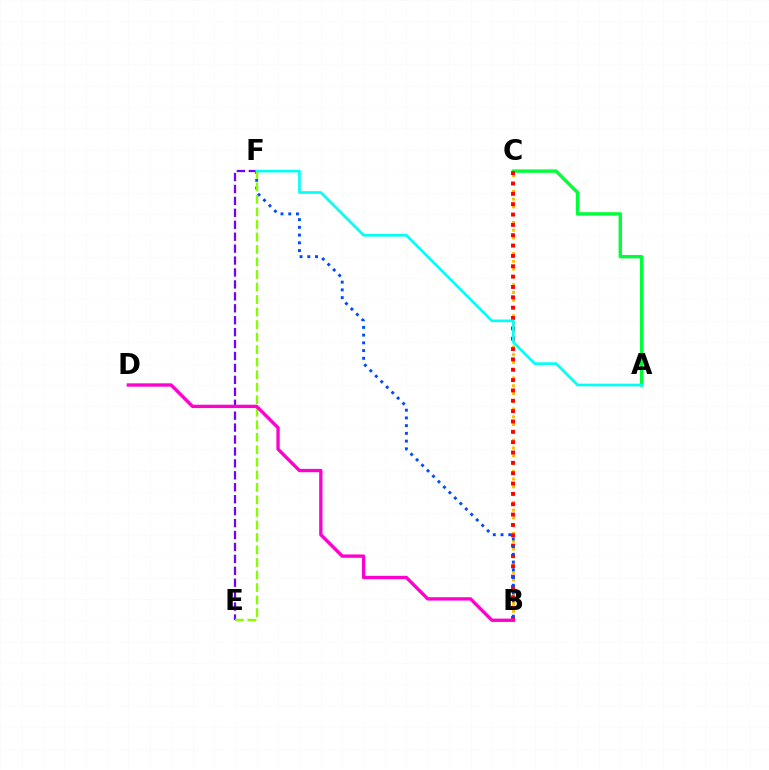{('E', 'F'): [{'color': '#7200ff', 'line_style': 'dashed', 'thickness': 1.62}, {'color': '#84ff00', 'line_style': 'dashed', 'thickness': 1.7}], ('A', 'C'): [{'color': '#00ff39', 'line_style': 'solid', 'thickness': 2.44}], ('B', 'C'): [{'color': '#ffbd00', 'line_style': 'dotted', 'thickness': 2.11}, {'color': '#ff0000', 'line_style': 'dotted', 'thickness': 2.81}], ('A', 'F'): [{'color': '#00fff6', 'line_style': 'solid', 'thickness': 1.92}], ('B', 'F'): [{'color': '#004bff', 'line_style': 'dotted', 'thickness': 2.1}], ('B', 'D'): [{'color': '#ff00cf', 'line_style': 'solid', 'thickness': 2.4}]}